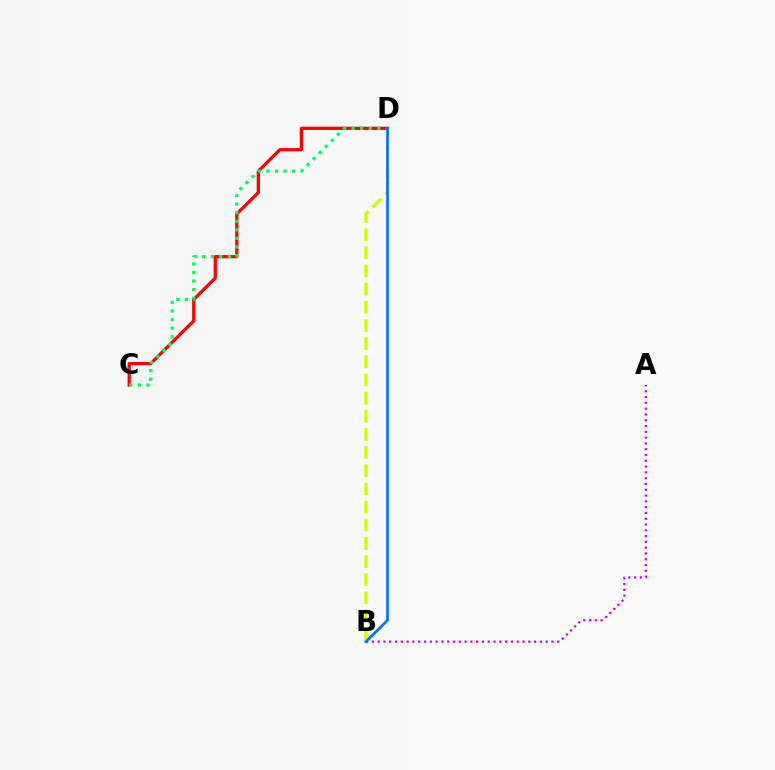{('C', 'D'): [{'color': '#ff0000', 'line_style': 'solid', 'thickness': 2.34}, {'color': '#00ff5c', 'line_style': 'dotted', 'thickness': 2.33}], ('B', 'D'): [{'color': '#d1ff00', 'line_style': 'dashed', 'thickness': 2.47}, {'color': '#0074ff', 'line_style': 'solid', 'thickness': 1.95}], ('A', 'B'): [{'color': '#b900ff', 'line_style': 'dotted', 'thickness': 1.57}]}